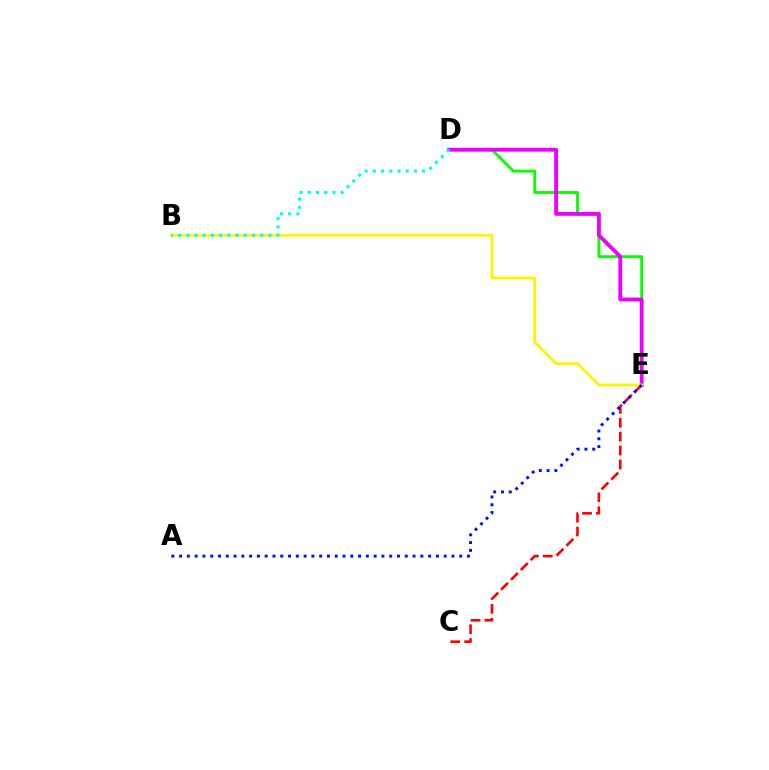{('D', 'E'): [{'color': '#08ff00', 'line_style': 'solid', 'thickness': 2.07}, {'color': '#ee00ff', 'line_style': 'solid', 'thickness': 2.76}], ('C', 'E'): [{'color': '#ff0000', 'line_style': 'dashed', 'thickness': 1.89}], ('B', 'E'): [{'color': '#fcf500', 'line_style': 'solid', 'thickness': 2.0}], ('B', 'D'): [{'color': '#00fff6', 'line_style': 'dotted', 'thickness': 2.23}], ('A', 'E'): [{'color': '#0010ff', 'line_style': 'dotted', 'thickness': 2.11}]}